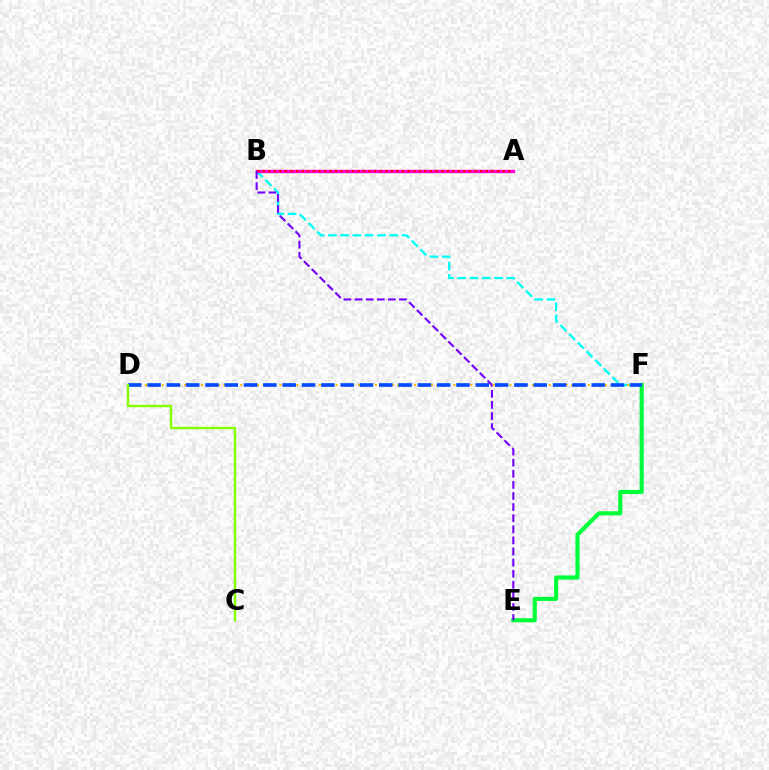{('B', 'F'): [{'color': '#00fff6', 'line_style': 'dashed', 'thickness': 1.67}], ('E', 'F'): [{'color': '#00ff39', 'line_style': 'solid', 'thickness': 2.97}], ('A', 'B'): [{'color': '#ff00cf', 'line_style': 'solid', 'thickness': 2.42}, {'color': '#ff0000', 'line_style': 'dotted', 'thickness': 1.52}], ('B', 'E'): [{'color': '#7200ff', 'line_style': 'dashed', 'thickness': 1.51}], ('D', 'F'): [{'color': '#ffbd00', 'line_style': 'dotted', 'thickness': 1.52}, {'color': '#004bff', 'line_style': 'dashed', 'thickness': 2.62}], ('C', 'D'): [{'color': '#84ff00', 'line_style': 'solid', 'thickness': 1.72}]}